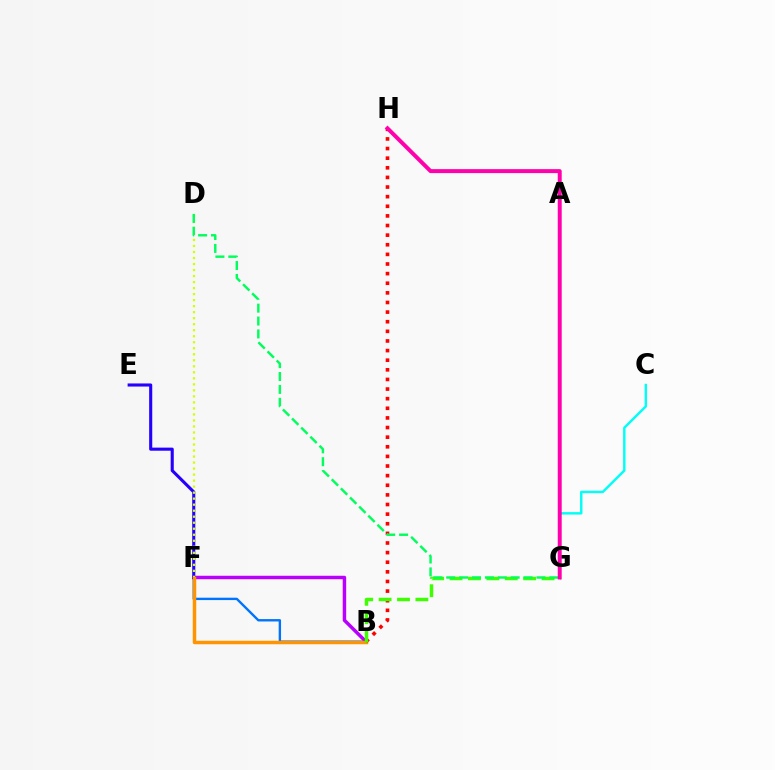{('B', 'F'): [{'color': '#0074ff', 'line_style': 'solid', 'thickness': 1.71}, {'color': '#b900ff', 'line_style': 'solid', 'thickness': 2.5}, {'color': '#ff9400', 'line_style': 'solid', 'thickness': 2.5}], ('C', 'G'): [{'color': '#00fff6', 'line_style': 'solid', 'thickness': 1.75}], ('E', 'F'): [{'color': '#2500ff', 'line_style': 'solid', 'thickness': 2.23}], ('D', 'F'): [{'color': '#d1ff00', 'line_style': 'dotted', 'thickness': 1.63}], ('B', 'H'): [{'color': '#ff0000', 'line_style': 'dotted', 'thickness': 2.61}], ('B', 'G'): [{'color': '#3dff00', 'line_style': 'dashed', 'thickness': 2.5}], ('D', 'G'): [{'color': '#00ff5c', 'line_style': 'dashed', 'thickness': 1.75}], ('G', 'H'): [{'color': '#ff00ac', 'line_style': 'solid', 'thickness': 2.85}]}